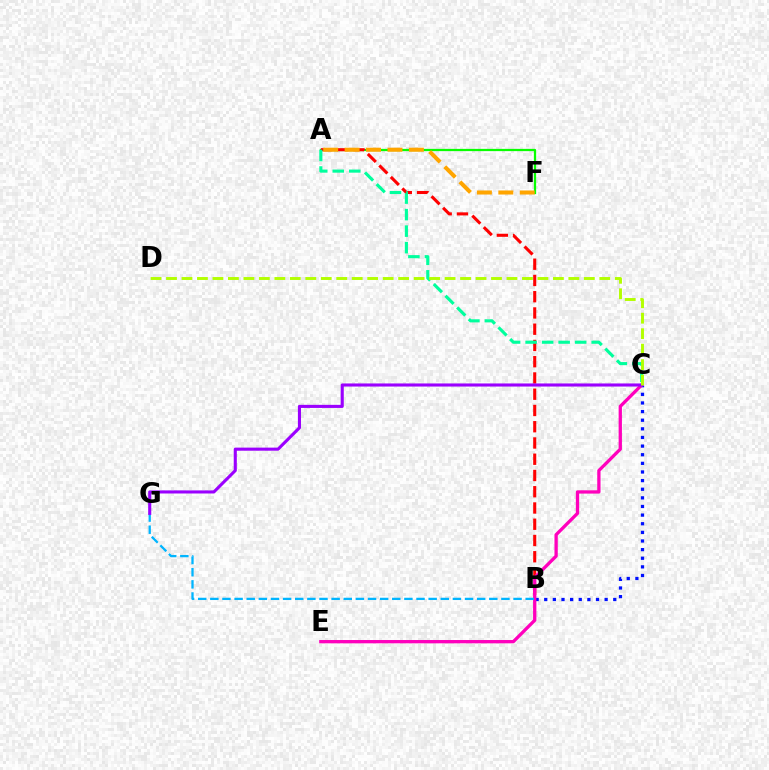{('A', 'F'): [{'color': '#08ff00', 'line_style': 'solid', 'thickness': 1.63}, {'color': '#ffa500', 'line_style': 'dashed', 'thickness': 2.91}], ('B', 'C'): [{'color': '#0010ff', 'line_style': 'dotted', 'thickness': 2.34}], ('A', 'B'): [{'color': '#ff0000', 'line_style': 'dashed', 'thickness': 2.21}], ('C', 'E'): [{'color': '#ff00bd', 'line_style': 'solid', 'thickness': 2.37}], ('B', 'G'): [{'color': '#00b5ff', 'line_style': 'dashed', 'thickness': 1.65}], ('A', 'C'): [{'color': '#00ff9d', 'line_style': 'dashed', 'thickness': 2.24}], ('C', 'G'): [{'color': '#9b00ff', 'line_style': 'solid', 'thickness': 2.23}], ('C', 'D'): [{'color': '#b3ff00', 'line_style': 'dashed', 'thickness': 2.1}]}